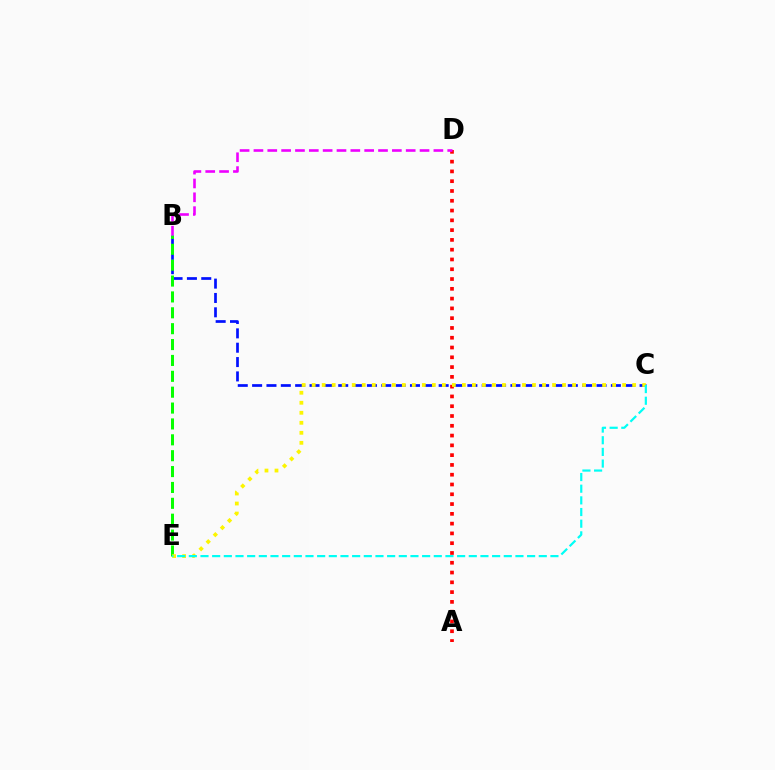{('B', 'C'): [{'color': '#0010ff', 'line_style': 'dashed', 'thickness': 1.95}], ('A', 'D'): [{'color': '#ff0000', 'line_style': 'dotted', 'thickness': 2.66}], ('B', 'E'): [{'color': '#08ff00', 'line_style': 'dashed', 'thickness': 2.16}], ('B', 'D'): [{'color': '#ee00ff', 'line_style': 'dashed', 'thickness': 1.88}], ('C', 'E'): [{'color': '#fcf500', 'line_style': 'dotted', 'thickness': 2.72}, {'color': '#00fff6', 'line_style': 'dashed', 'thickness': 1.58}]}